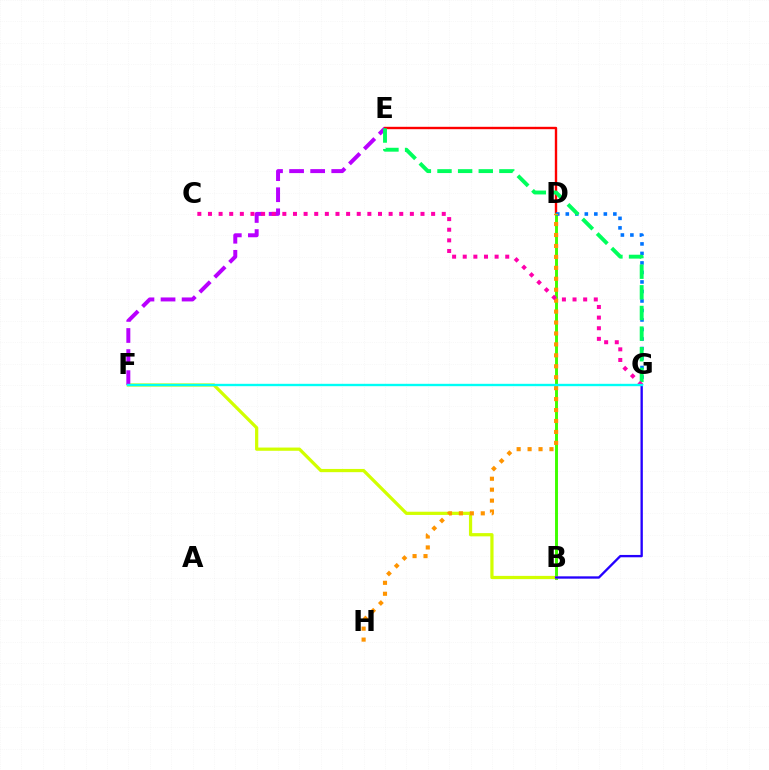{('D', 'E'): [{'color': '#ff0000', 'line_style': 'solid', 'thickness': 1.72}], ('B', 'D'): [{'color': '#3dff00', 'line_style': 'solid', 'thickness': 2.12}], ('B', 'F'): [{'color': '#d1ff00', 'line_style': 'solid', 'thickness': 2.33}], ('D', 'G'): [{'color': '#0074ff', 'line_style': 'dotted', 'thickness': 2.58}], ('E', 'F'): [{'color': '#b900ff', 'line_style': 'dashed', 'thickness': 2.86}], ('D', 'H'): [{'color': '#ff9400', 'line_style': 'dotted', 'thickness': 2.97}], ('E', 'G'): [{'color': '#00ff5c', 'line_style': 'dashed', 'thickness': 2.8}], ('B', 'G'): [{'color': '#2500ff', 'line_style': 'solid', 'thickness': 1.68}], ('C', 'G'): [{'color': '#ff00ac', 'line_style': 'dotted', 'thickness': 2.89}], ('F', 'G'): [{'color': '#00fff6', 'line_style': 'solid', 'thickness': 1.71}]}